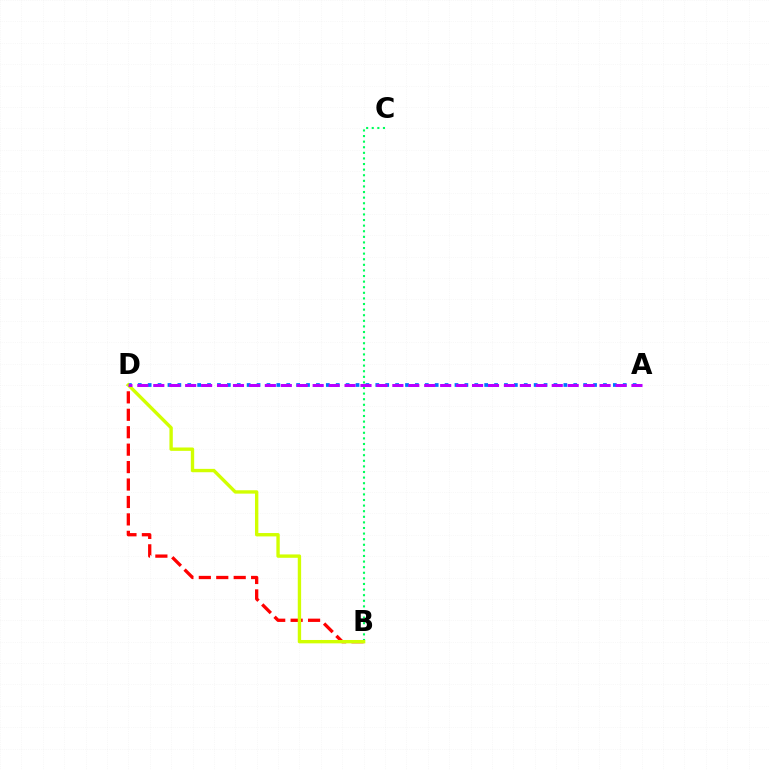{('B', 'D'): [{'color': '#ff0000', 'line_style': 'dashed', 'thickness': 2.37}, {'color': '#d1ff00', 'line_style': 'solid', 'thickness': 2.43}], ('B', 'C'): [{'color': '#00ff5c', 'line_style': 'dotted', 'thickness': 1.52}], ('A', 'D'): [{'color': '#0074ff', 'line_style': 'dotted', 'thickness': 2.69}, {'color': '#b900ff', 'line_style': 'dashed', 'thickness': 2.17}]}